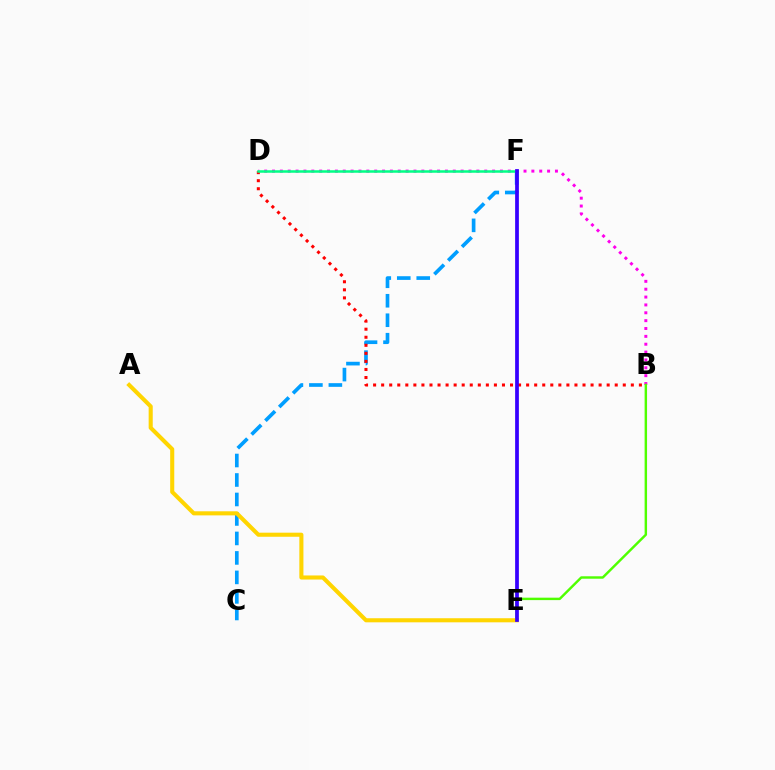{('C', 'F'): [{'color': '#009eff', 'line_style': 'dashed', 'thickness': 2.65}], ('B', 'D'): [{'color': '#ff00ed', 'line_style': 'dotted', 'thickness': 2.14}, {'color': '#ff0000', 'line_style': 'dotted', 'thickness': 2.19}], ('B', 'E'): [{'color': '#4fff00', 'line_style': 'solid', 'thickness': 1.76}], ('A', 'E'): [{'color': '#ffd500', 'line_style': 'solid', 'thickness': 2.94}], ('D', 'F'): [{'color': '#00ff86', 'line_style': 'solid', 'thickness': 1.81}], ('E', 'F'): [{'color': '#3700ff', 'line_style': 'solid', 'thickness': 2.69}]}